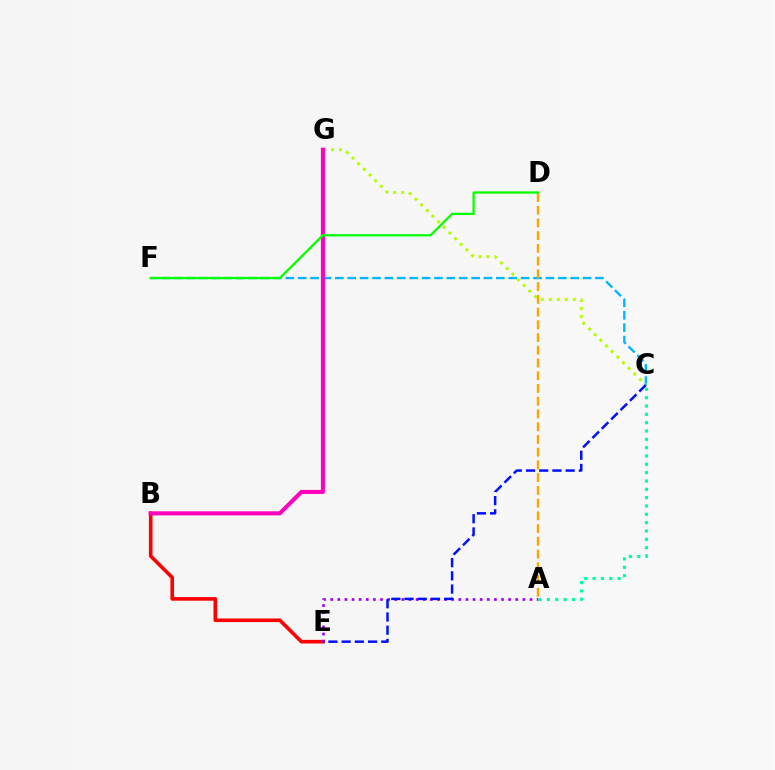{('B', 'E'): [{'color': '#ff0000', 'line_style': 'solid', 'thickness': 2.6}], ('C', 'F'): [{'color': '#00b5ff', 'line_style': 'dashed', 'thickness': 1.68}], ('C', 'G'): [{'color': '#b3ff00', 'line_style': 'dotted', 'thickness': 2.17}], ('A', 'E'): [{'color': '#9b00ff', 'line_style': 'dotted', 'thickness': 1.93}], ('C', 'E'): [{'color': '#0010ff', 'line_style': 'dashed', 'thickness': 1.8}], ('A', 'D'): [{'color': '#ffa500', 'line_style': 'dashed', 'thickness': 1.73}], ('B', 'G'): [{'color': '#ff00bd', 'line_style': 'solid', 'thickness': 2.93}], ('A', 'C'): [{'color': '#00ff9d', 'line_style': 'dotted', 'thickness': 2.26}], ('D', 'F'): [{'color': '#08ff00', 'line_style': 'solid', 'thickness': 1.65}]}